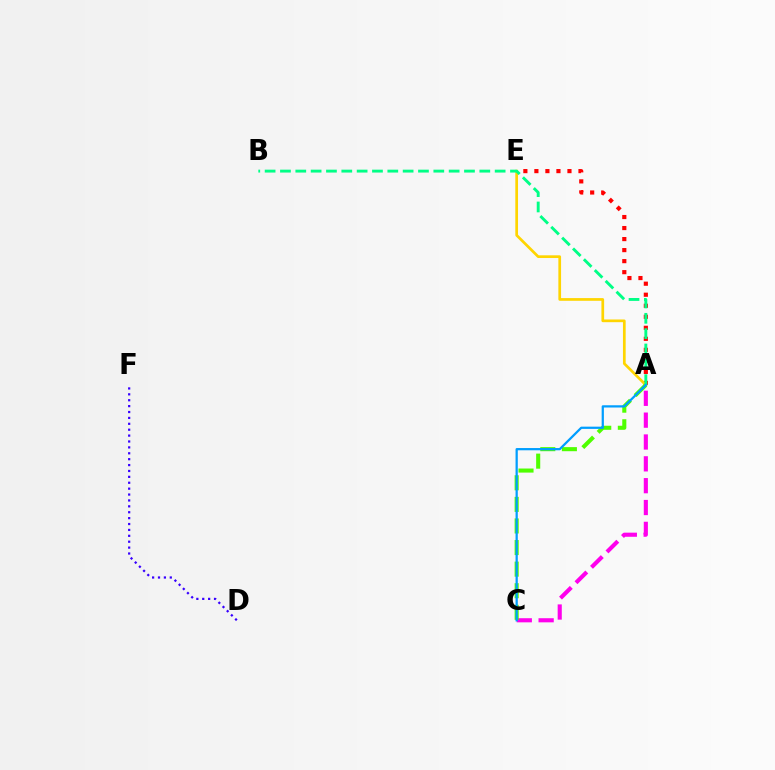{('A', 'C'): [{'color': '#ff00ed', 'line_style': 'dashed', 'thickness': 2.97}, {'color': '#4fff00', 'line_style': 'dashed', 'thickness': 2.93}, {'color': '#009eff', 'line_style': 'solid', 'thickness': 1.62}], ('A', 'E'): [{'color': '#ff0000', 'line_style': 'dotted', 'thickness': 3.0}, {'color': '#ffd500', 'line_style': 'solid', 'thickness': 1.95}], ('D', 'F'): [{'color': '#3700ff', 'line_style': 'dotted', 'thickness': 1.6}], ('A', 'B'): [{'color': '#00ff86', 'line_style': 'dashed', 'thickness': 2.08}]}